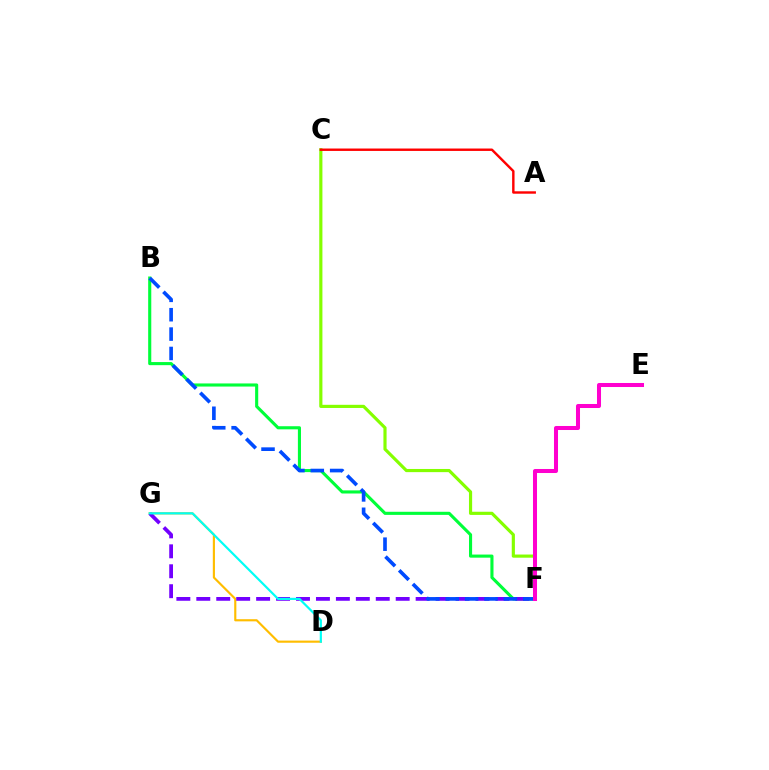{('B', 'F'): [{'color': '#00ff39', 'line_style': 'solid', 'thickness': 2.24}, {'color': '#004bff', 'line_style': 'dashed', 'thickness': 2.63}], ('D', 'G'): [{'color': '#ffbd00', 'line_style': 'solid', 'thickness': 1.55}, {'color': '#00fff6', 'line_style': 'solid', 'thickness': 1.58}], ('C', 'F'): [{'color': '#84ff00', 'line_style': 'solid', 'thickness': 2.28}], ('F', 'G'): [{'color': '#7200ff', 'line_style': 'dashed', 'thickness': 2.71}], ('A', 'C'): [{'color': '#ff0000', 'line_style': 'solid', 'thickness': 1.74}], ('E', 'F'): [{'color': '#ff00cf', 'line_style': 'solid', 'thickness': 2.9}]}